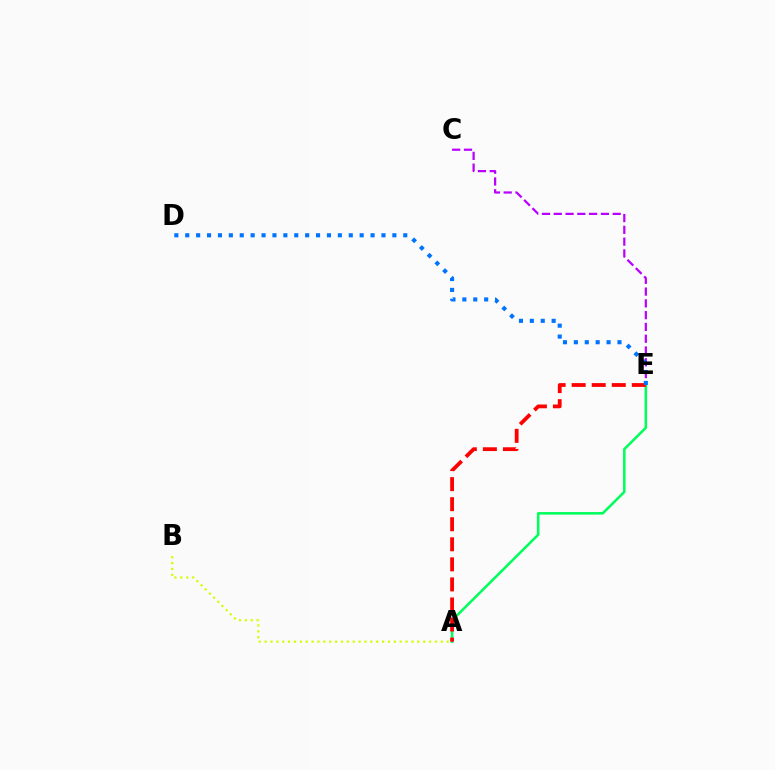{('A', 'B'): [{'color': '#d1ff00', 'line_style': 'dotted', 'thickness': 1.6}], ('A', 'E'): [{'color': '#00ff5c', 'line_style': 'solid', 'thickness': 1.83}, {'color': '#ff0000', 'line_style': 'dashed', 'thickness': 2.72}], ('C', 'E'): [{'color': '#b900ff', 'line_style': 'dashed', 'thickness': 1.6}], ('D', 'E'): [{'color': '#0074ff', 'line_style': 'dotted', 'thickness': 2.96}]}